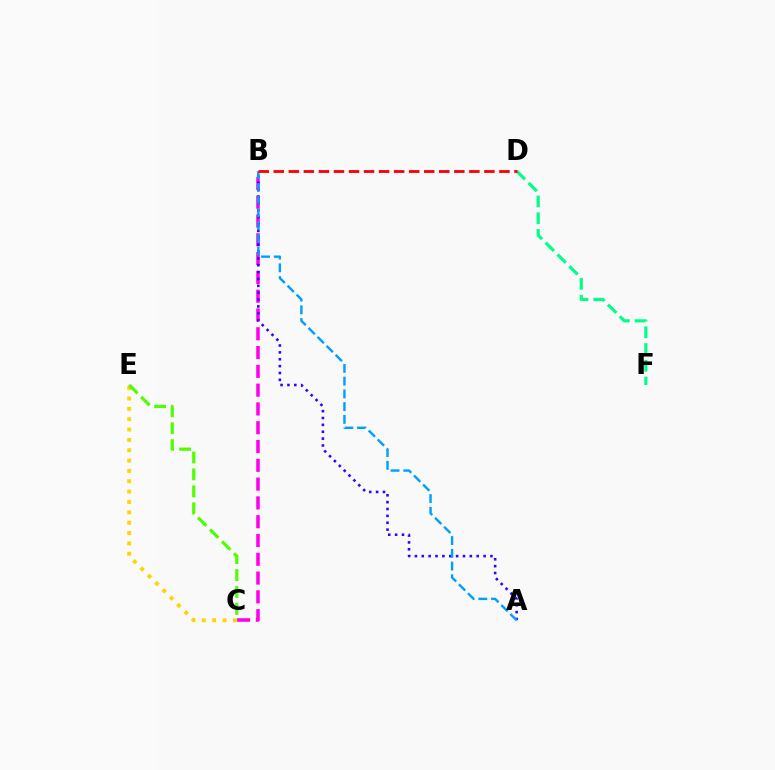{('C', 'E'): [{'color': '#ffd500', 'line_style': 'dotted', 'thickness': 2.81}, {'color': '#4fff00', 'line_style': 'dashed', 'thickness': 2.3}], ('B', 'C'): [{'color': '#ff00ed', 'line_style': 'dashed', 'thickness': 2.55}], ('A', 'B'): [{'color': '#3700ff', 'line_style': 'dotted', 'thickness': 1.87}, {'color': '#009eff', 'line_style': 'dashed', 'thickness': 1.73}], ('D', 'F'): [{'color': '#00ff86', 'line_style': 'dashed', 'thickness': 2.27}], ('B', 'D'): [{'color': '#ff0000', 'line_style': 'dashed', 'thickness': 2.04}]}